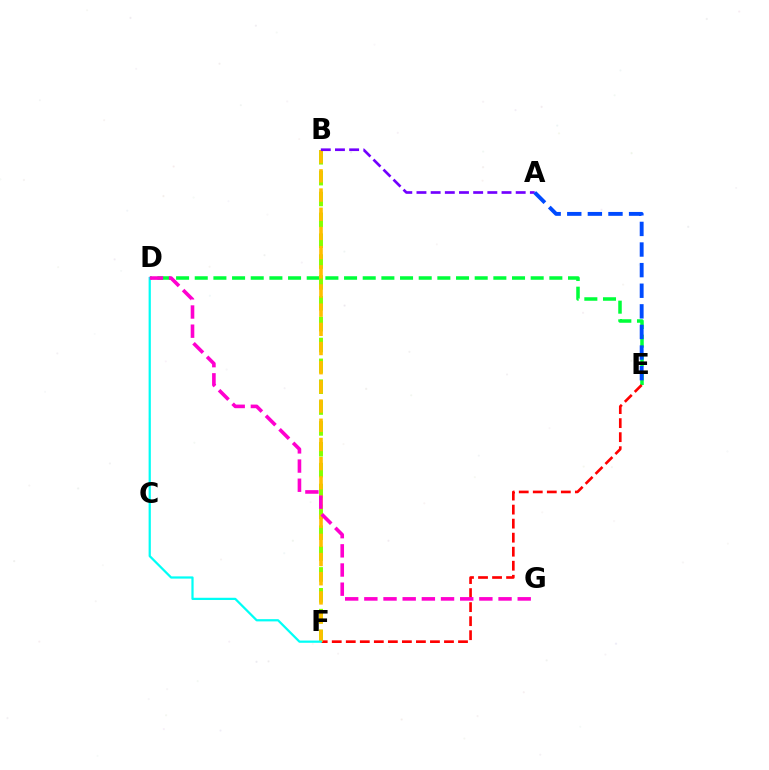{('D', 'E'): [{'color': '#00ff39', 'line_style': 'dashed', 'thickness': 2.54}], ('B', 'F'): [{'color': '#84ff00', 'line_style': 'dashed', 'thickness': 2.83}, {'color': '#ffbd00', 'line_style': 'dashed', 'thickness': 2.61}], ('E', 'F'): [{'color': '#ff0000', 'line_style': 'dashed', 'thickness': 1.91}], ('D', 'F'): [{'color': '#00fff6', 'line_style': 'solid', 'thickness': 1.61}], ('A', 'B'): [{'color': '#7200ff', 'line_style': 'dashed', 'thickness': 1.93}], ('A', 'E'): [{'color': '#004bff', 'line_style': 'dashed', 'thickness': 2.8}], ('D', 'G'): [{'color': '#ff00cf', 'line_style': 'dashed', 'thickness': 2.6}]}